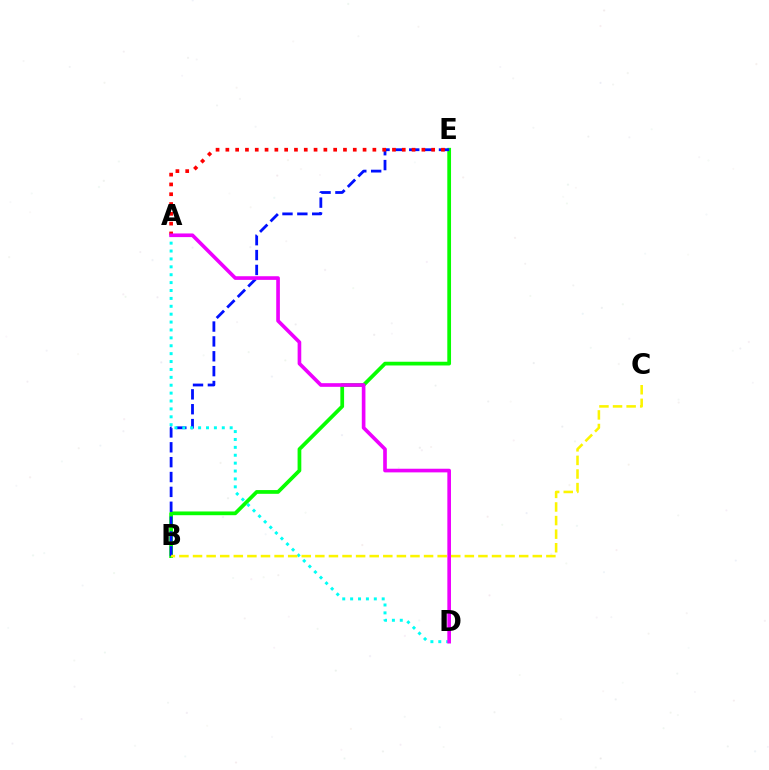{('B', 'E'): [{'color': '#08ff00', 'line_style': 'solid', 'thickness': 2.69}, {'color': '#0010ff', 'line_style': 'dashed', 'thickness': 2.02}], ('A', 'D'): [{'color': '#00fff6', 'line_style': 'dotted', 'thickness': 2.14}, {'color': '#ee00ff', 'line_style': 'solid', 'thickness': 2.62}], ('A', 'E'): [{'color': '#ff0000', 'line_style': 'dotted', 'thickness': 2.66}], ('B', 'C'): [{'color': '#fcf500', 'line_style': 'dashed', 'thickness': 1.85}]}